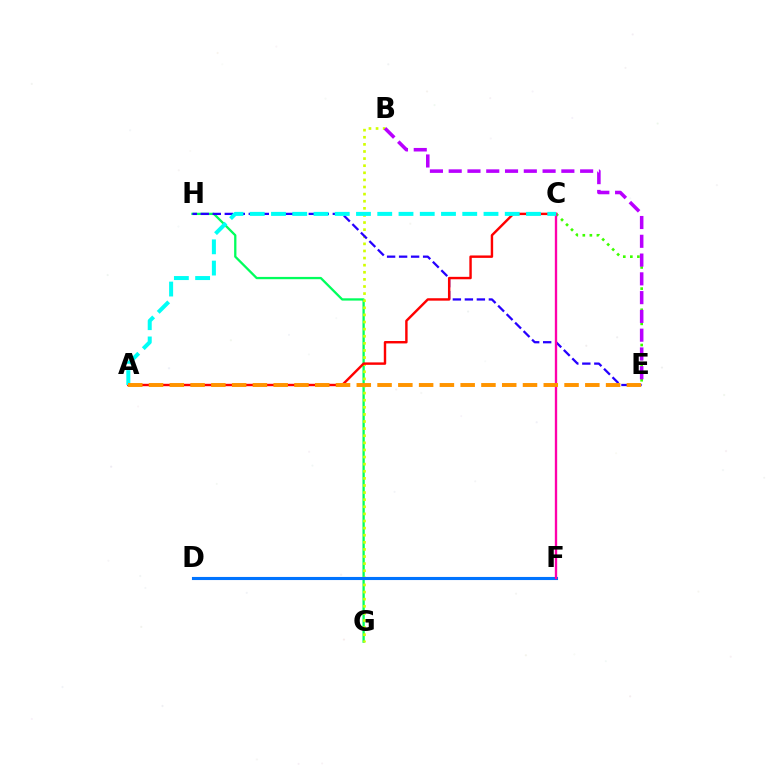{('G', 'H'): [{'color': '#00ff5c', 'line_style': 'solid', 'thickness': 1.65}], ('B', 'G'): [{'color': '#d1ff00', 'line_style': 'dotted', 'thickness': 1.93}], ('D', 'F'): [{'color': '#0074ff', 'line_style': 'solid', 'thickness': 2.23}], ('E', 'H'): [{'color': '#2500ff', 'line_style': 'dashed', 'thickness': 1.63}], ('A', 'C'): [{'color': '#ff0000', 'line_style': 'solid', 'thickness': 1.74}, {'color': '#00fff6', 'line_style': 'dashed', 'thickness': 2.89}], ('C', 'E'): [{'color': '#3dff00', 'line_style': 'dotted', 'thickness': 1.91}], ('C', 'F'): [{'color': '#ff00ac', 'line_style': 'solid', 'thickness': 1.69}], ('B', 'E'): [{'color': '#b900ff', 'line_style': 'dashed', 'thickness': 2.55}], ('A', 'E'): [{'color': '#ff9400', 'line_style': 'dashed', 'thickness': 2.82}]}